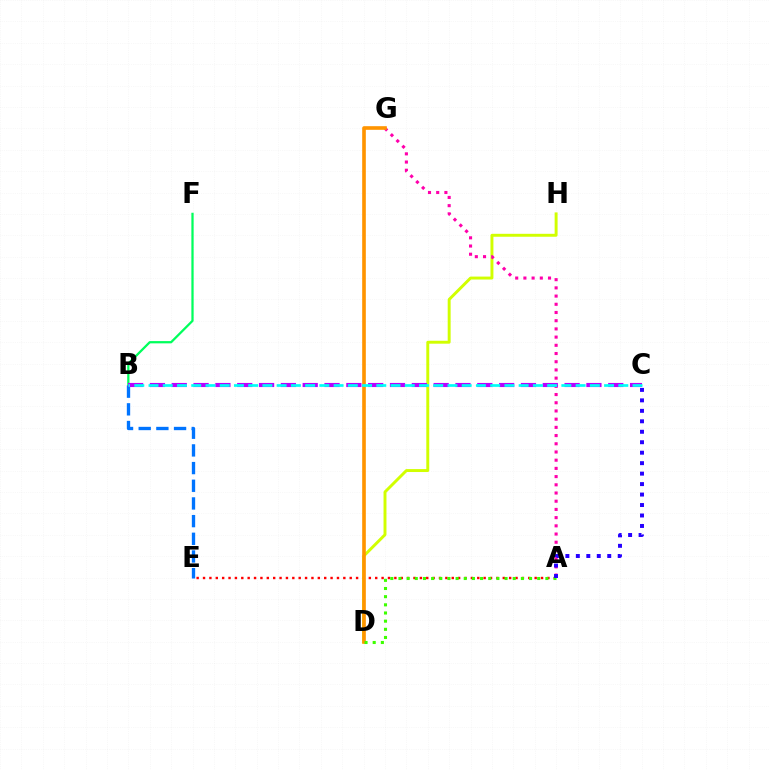{('A', 'E'): [{'color': '#ff0000', 'line_style': 'dotted', 'thickness': 1.73}], ('D', 'H'): [{'color': '#d1ff00', 'line_style': 'solid', 'thickness': 2.12}], ('B', 'F'): [{'color': '#00ff5c', 'line_style': 'solid', 'thickness': 1.63}], ('A', 'G'): [{'color': '#ff00ac', 'line_style': 'dotted', 'thickness': 2.23}], ('D', 'G'): [{'color': '#ff9400', 'line_style': 'solid', 'thickness': 2.62}], ('A', 'D'): [{'color': '#3dff00', 'line_style': 'dotted', 'thickness': 2.22}], ('B', 'E'): [{'color': '#0074ff', 'line_style': 'dashed', 'thickness': 2.4}], ('B', 'C'): [{'color': '#b900ff', 'line_style': 'dashed', 'thickness': 2.96}, {'color': '#00fff6', 'line_style': 'dashed', 'thickness': 1.93}], ('A', 'C'): [{'color': '#2500ff', 'line_style': 'dotted', 'thickness': 2.84}]}